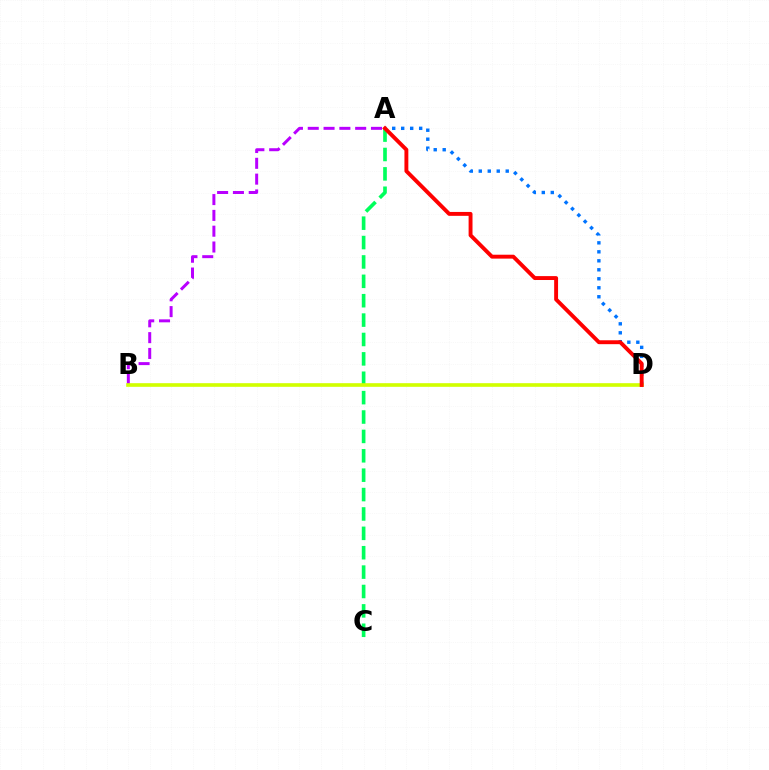{('A', 'D'): [{'color': '#0074ff', 'line_style': 'dotted', 'thickness': 2.44}, {'color': '#ff0000', 'line_style': 'solid', 'thickness': 2.81}], ('A', 'B'): [{'color': '#b900ff', 'line_style': 'dashed', 'thickness': 2.15}], ('A', 'C'): [{'color': '#00ff5c', 'line_style': 'dashed', 'thickness': 2.63}], ('B', 'D'): [{'color': '#d1ff00', 'line_style': 'solid', 'thickness': 2.62}]}